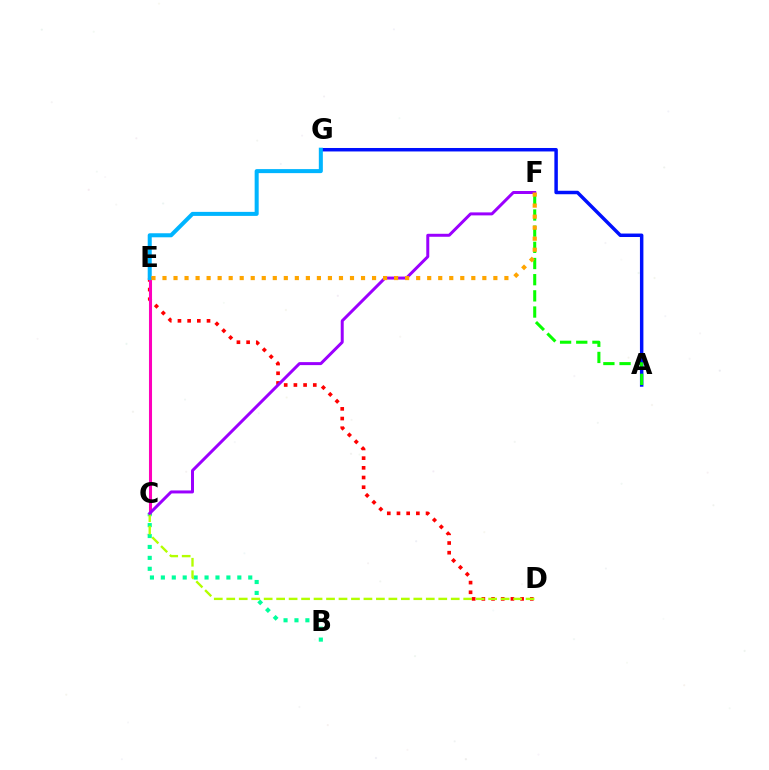{('A', 'G'): [{'color': '#0010ff', 'line_style': 'solid', 'thickness': 2.5}], ('D', 'E'): [{'color': '#ff0000', 'line_style': 'dotted', 'thickness': 2.63}], ('C', 'E'): [{'color': '#ff00bd', 'line_style': 'solid', 'thickness': 2.2}], ('A', 'F'): [{'color': '#08ff00', 'line_style': 'dashed', 'thickness': 2.2}], ('B', 'C'): [{'color': '#00ff9d', 'line_style': 'dotted', 'thickness': 2.97}], ('C', 'D'): [{'color': '#b3ff00', 'line_style': 'dashed', 'thickness': 1.69}], ('E', 'G'): [{'color': '#00b5ff', 'line_style': 'solid', 'thickness': 2.9}], ('C', 'F'): [{'color': '#9b00ff', 'line_style': 'solid', 'thickness': 2.15}], ('E', 'F'): [{'color': '#ffa500', 'line_style': 'dotted', 'thickness': 3.0}]}